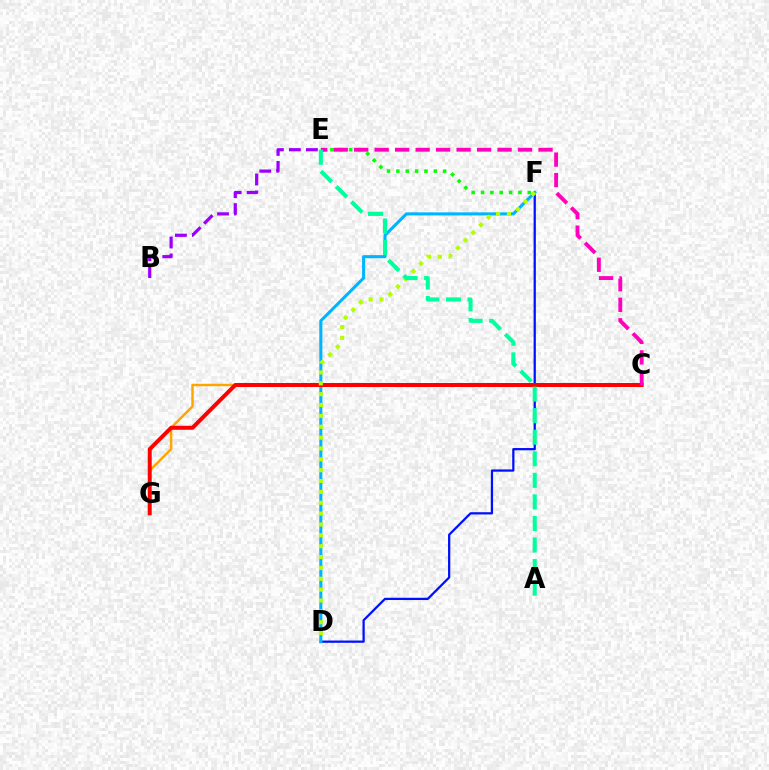{('D', 'F'): [{'color': '#0010ff', 'line_style': 'solid', 'thickness': 1.62}, {'color': '#00b5ff', 'line_style': 'solid', 'thickness': 2.22}, {'color': '#b3ff00', 'line_style': 'dotted', 'thickness': 2.95}], ('E', 'F'): [{'color': '#08ff00', 'line_style': 'dotted', 'thickness': 2.54}], ('B', 'E'): [{'color': '#9b00ff', 'line_style': 'dashed', 'thickness': 2.31}], ('C', 'G'): [{'color': '#ffa500', 'line_style': 'solid', 'thickness': 1.77}, {'color': '#ff0000', 'line_style': 'solid', 'thickness': 2.86}], ('C', 'E'): [{'color': '#ff00bd', 'line_style': 'dashed', 'thickness': 2.78}], ('A', 'E'): [{'color': '#00ff9d', 'line_style': 'dashed', 'thickness': 2.93}]}